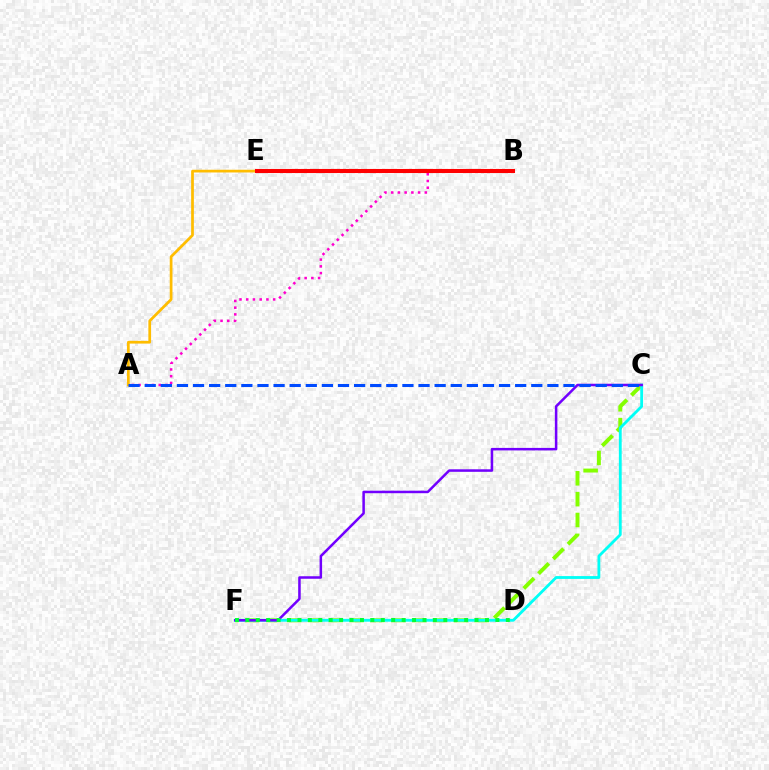{('A', 'B'): [{'color': '#ff00cf', 'line_style': 'dotted', 'thickness': 1.83}], ('C', 'F'): [{'color': '#84ff00', 'line_style': 'dashed', 'thickness': 2.83}, {'color': '#00fff6', 'line_style': 'solid', 'thickness': 2.04}, {'color': '#7200ff', 'line_style': 'solid', 'thickness': 1.82}], ('A', 'E'): [{'color': '#ffbd00', 'line_style': 'solid', 'thickness': 1.96}], ('B', 'E'): [{'color': '#ff0000', 'line_style': 'solid', 'thickness': 2.93}], ('D', 'F'): [{'color': '#00ff39', 'line_style': 'dotted', 'thickness': 2.83}], ('A', 'C'): [{'color': '#004bff', 'line_style': 'dashed', 'thickness': 2.19}]}